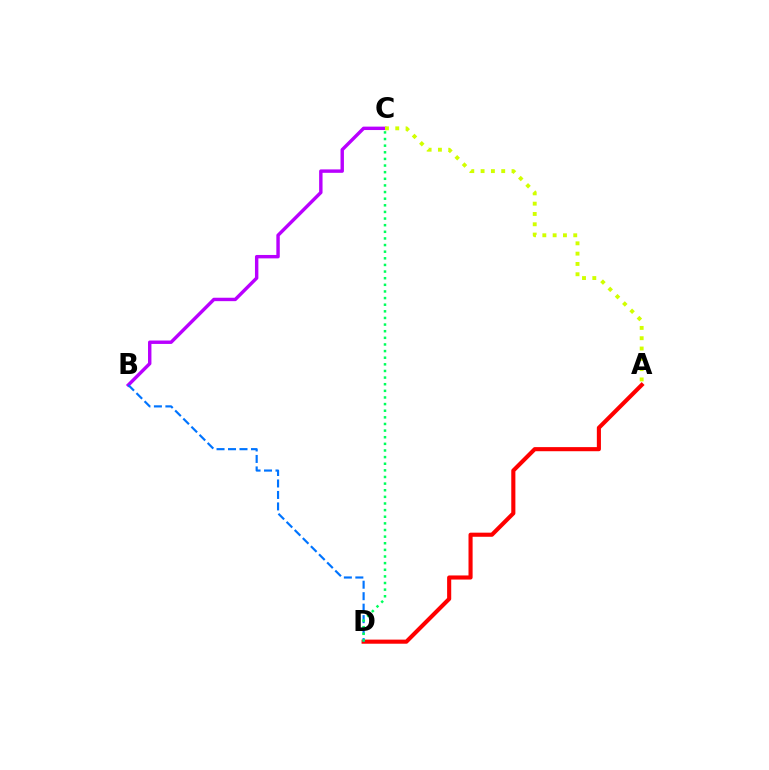{('A', 'D'): [{'color': '#ff0000', 'line_style': 'solid', 'thickness': 2.95}], ('B', 'C'): [{'color': '#b900ff', 'line_style': 'solid', 'thickness': 2.46}], ('A', 'C'): [{'color': '#d1ff00', 'line_style': 'dotted', 'thickness': 2.8}], ('B', 'D'): [{'color': '#0074ff', 'line_style': 'dashed', 'thickness': 1.56}], ('C', 'D'): [{'color': '#00ff5c', 'line_style': 'dotted', 'thickness': 1.8}]}